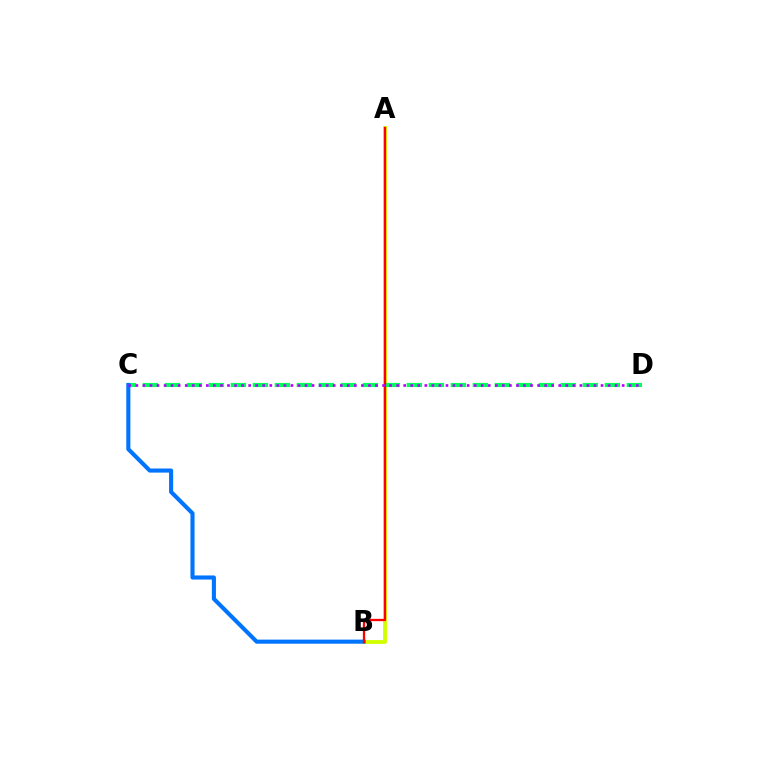{('A', 'B'): [{'color': '#d1ff00', 'line_style': 'solid', 'thickness': 2.78}, {'color': '#ff0000', 'line_style': 'solid', 'thickness': 1.66}], ('C', 'D'): [{'color': '#00ff5c', 'line_style': 'dashed', 'thickness': 2.99}, {'color': '#b900ff', 'line_style': 'dotted', 'thickness': 1.91}], ('B', 'C'): [{'color': '#0074ff', 'line_style': 'solid', 'thickness': 2.95}]}